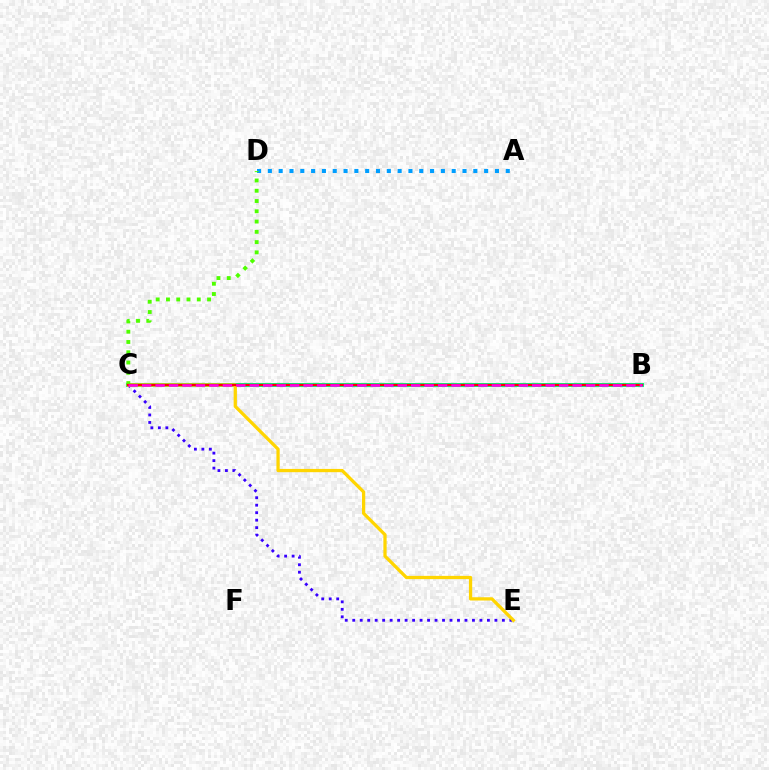{('A', 'D'): [{'color': '#009eff', 'line_style': 'dotted', 'thickness': 2.94}], ('B', 'C'): [{'color': '#00ff86', 'line_style': 'solid', 'thickness': 2.92}, {'color': '#ff0000', 'line_style': 'solid', 'thickness': 1.65}, {'color': '#ff00ed', 'line_style': 'dashed', 'thickness': 1.83}], ('C', 'E'): [{'color': '#3700ff', 'line_style': 'dotted', 'thickness': 2.03}, {'color': '#ffd500', 'line_style': 'solid', 'thickness': 2.35}], ('C', 'D'): [{'color': '#4fff00', 'line_style': 'dotted', 'thickness': 2.79}]}